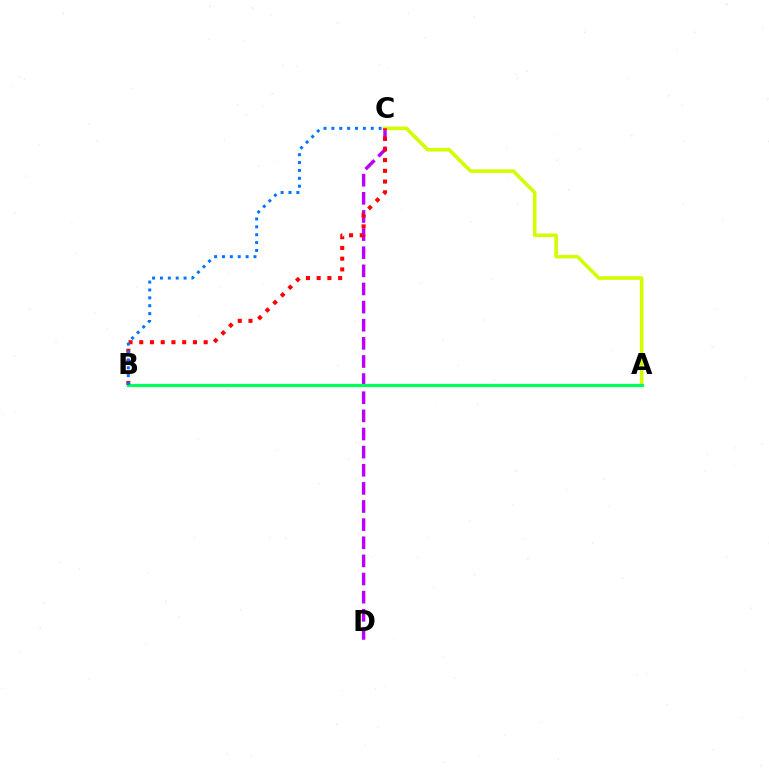{('C', 'D'): [{'color': '#b900ff', 'line_style': 'dashed', 'thickness': 2.46}], ('A', 'C'): [{'color': '#d1ff00', 'line_style': 'solid', 'thickness': 2.58}], ('B', 'C'): [{'color': '#ff0000', 'line_style': 'dotted', 'thickness': 2.92}, {'color': '#0074ff', 'line_style': 'dotted', 'thickness': 2.14}], ('A', 'B'): [{'color': '#00ff5c', 'line_style': 'solid', 'thickness': 2.32}]}